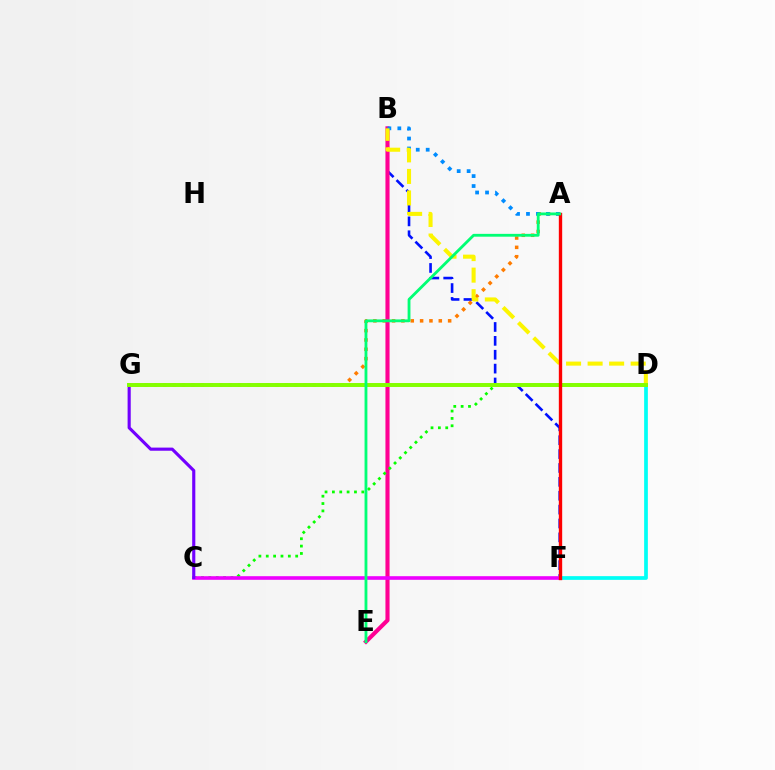{('A', 'G'): [{'color': '#ff7c00', 'line_style': 'dotted', 'thickness': 2.54}], ('B', 'F'): [{'color': '#0010ff', 'line_style': 'dashed', 'thickness': 1.89}], ('B', 'E'): [{'color': '#ff0094', 'line_style': 'solid', 'thickness': 2.96}], ('C', 'D'): [{'color': '#08ff00', 'line_style': 'dotted', 'thickness': 2.0}], ('A', 'B'): [{'color': '#008cff', 'line_style': 'dotted', 'thickness': 2.7}], ('D', 'F'): [{'color': '#00fff6', 'line_style': 'solid', 'thickness': 2.68}], ('C', 'F'): [{'color': '#ee00ff', 'line_style': 'solid', 'thickness': 2.6}], ('B', 'D'): [{'color': '#fcf500', 'line_style': 'dashed', 'thickness': 2.93}], ('C', 'G'): [{'color': '#7200ff', 'line_style': 'solid', 'thickness': 2.25}], ('D', 'G'): [{'color': '#84ff00', 'line_style': 'solid', 'thickness': 2.85}], ('A', 'F'): [{'color': '#ff0000', 'line_style': 'solid', 'thickness': 2.42}], ('A', 'E'): [{'color': '#00ff74', 'line_style': 'solid', 'thickness': 2.03}]}